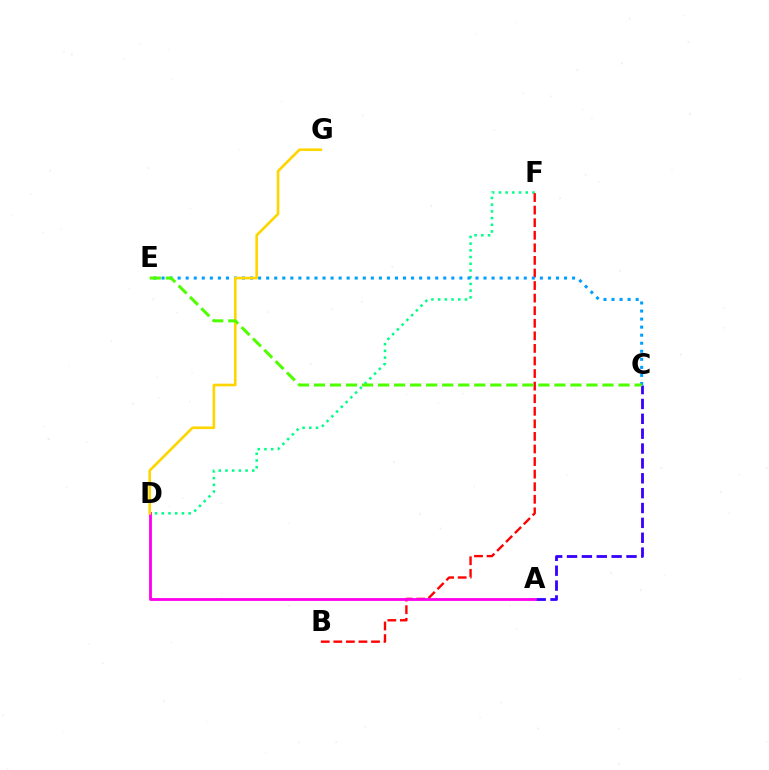{('D', 'F'): [{'color': '#00ff86', 'line_style': 'dotted', 'thickness': 1.82}], ('A', 'C'): [{'color': '#3700ff', 'line_style': 'dashed', 'thickness': 2.02}], ('B', 'F'): [{'color': '#ff0000', 'line_style': 'dashed', 'thickness': 1.71}], ('C', 'E'): [{'color': '#009eff', 'line_style': 'dotted', 'thickness': 2.19}, {'color': '#4fff00', 'line_style': 'dashed', 'thickness': 2.18}], ('A', 'D'): [{'color': '#ff00ed', 'line_style': 'solid', 'thickness': 2.02}], ('D', 'G'): [{'color': '#ffd500', 'line_style': 'solid', 'thickness': 1.9}]}